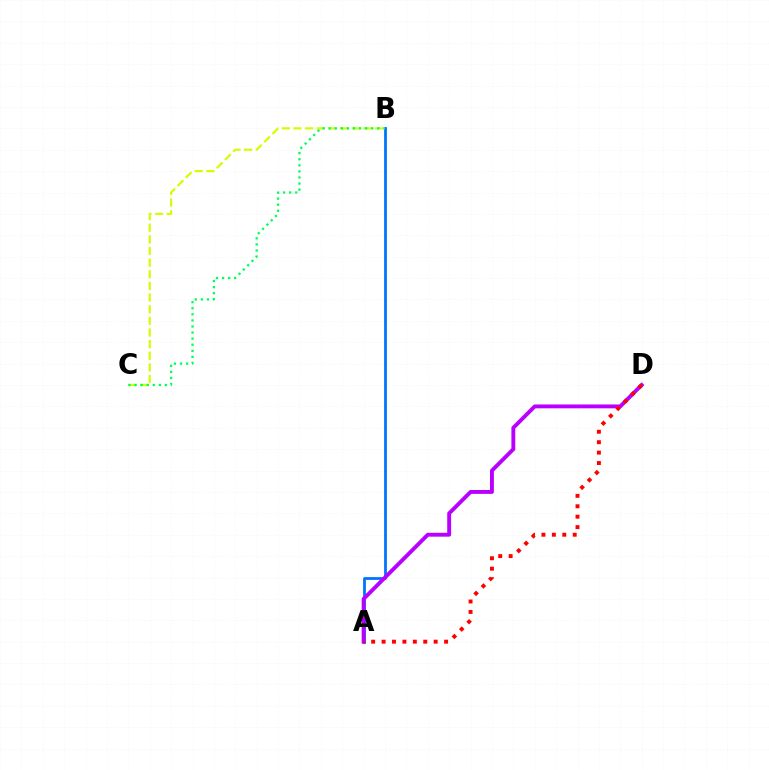{('A', 'B'): [{'color': '#0074ff', 'line_style': 'solid', 'thickness': 2.0}], ('B', 'C'): [{'color': '#d1ff00', 'line_style': 'dashed', 'thickness': 1.58}, {'color': '#00ff5c', 'line_style': 'dotted', 'thickness': 1.65}], ('A', 'D'): [{'color': '#b900ff', 'line_style': 'solid', 'thickness': 2.8}, {'color': '#ff0000', 'line_style': 'dotted', 'thickness': 2.83}]}